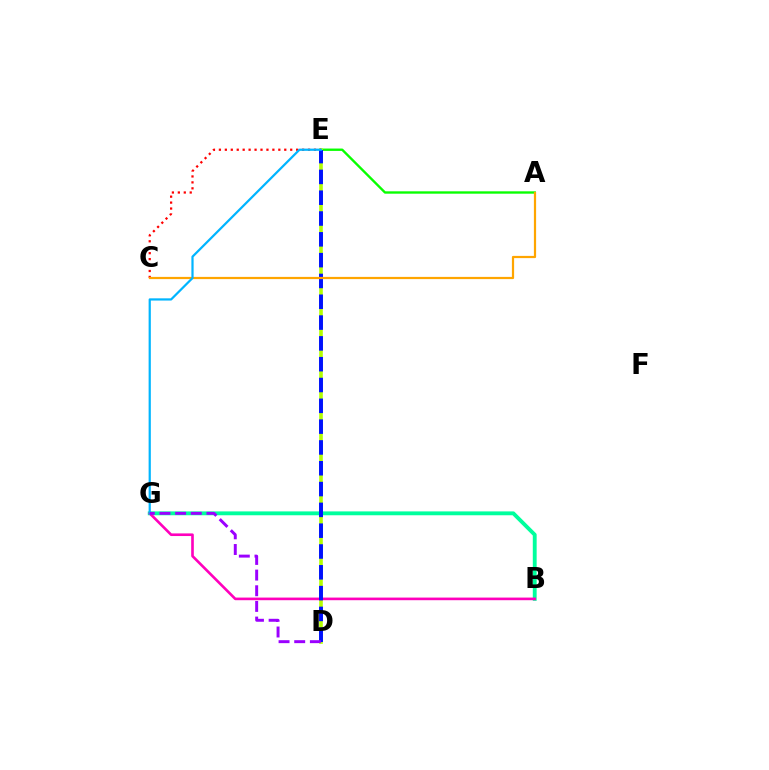{('A', 'E'): [{'color': '#08ff00', 'line_style': 'solid', 'thickness': 1.7}], ('D', 'E'): [{'color': '#b3ff00', 'line_style': 'solid', 'thickness': 2.6}, {'color': '#0010ff', 'line_style': 'dashed', 'thickness': 2.83}], ('B', 'G'): [{'color': '#00ff9d', 'line_style': 'solid', 'thickness': 2.78}, {'color': '#ff00bd', 'line_style': 'solid', 'thickness': 1.89}], ('C', 'E'): [{'color': '#ff0000', 'line_style': 'dotted', 'thickness': 1.61}], ('A', 'C'): [{'color': '#ffa500', 'line_style': 'solid', 'thickness': 1.6}], ('E', 'G'): [{'color': '#00b5ff', 'line_style': 'solid', 'thickness': 1.6}], ('D', 'G'): [{'color': '#9b00ff', 'line_style': 'dashed', 'thickness': 2.13}]}